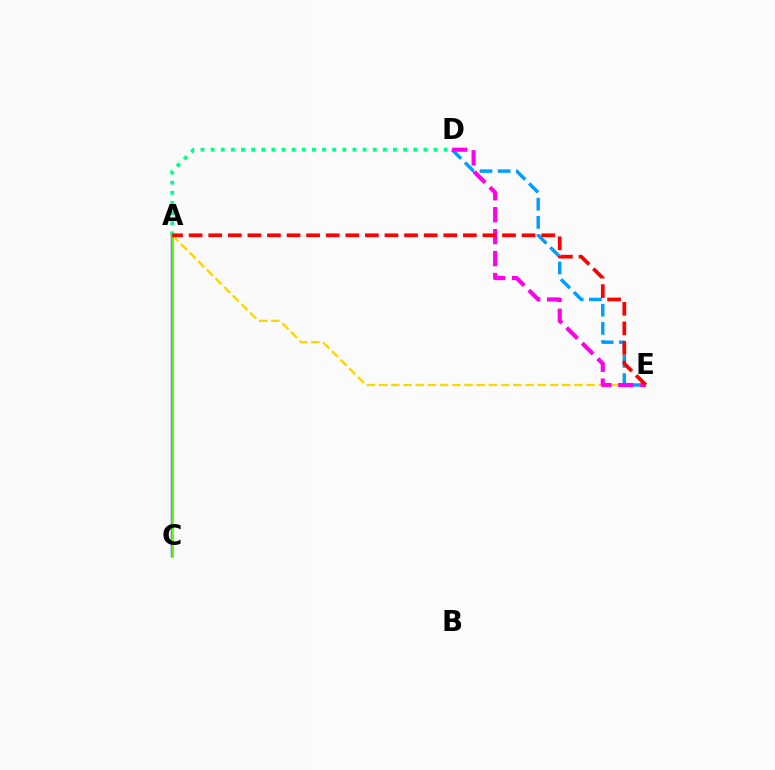{('A', 'E'): [{'color': '#ffd500', 'line_style': 'dashed', 'thickness': 1.66}, {'color': '#ff0000', 'line_style': 'dashed', 'thickness': 2.66}], ('A', 'C'): [{'color': '#3700ff', 'line_style': 'solid', 'thickness': 1.7}, {'color': '#4fff00', 'line_style': 'solid', 'thickness': 1.86}], ('D', 'E'): [{'color': '#009eff', 'line_style': 'dashed', 'thickness': 2.47}, {'color': '#ff00ed', 'line_style': 'dashed', 'thickness': 2.98}], ('A', 'D'): [{'color': '#00ff86', 'line_style': 'dotted', 'thickness': 2.75}]}